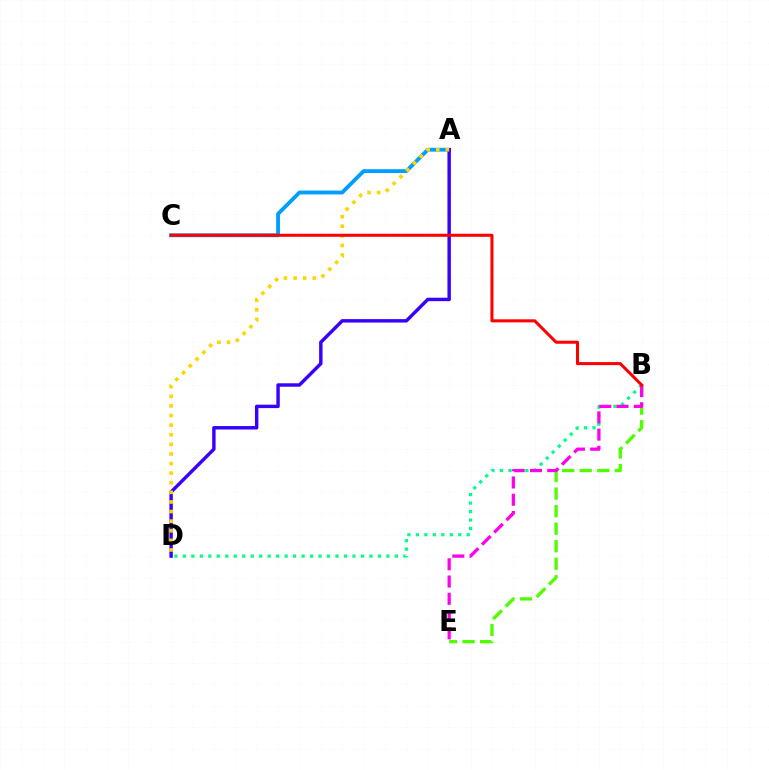{('A', 'C'): [{'color': '#009eff', 'line_style': 'solid', 'thickness': 2.77}], ('B', 'E'): [{'color': '#4fff00', 'line_style': 'dashed', 'thickness': 2.38}, {'color': '#ff00ed', 'line_style': 'dashed', 'thickness': 2.35}], ('B', 'D'): [{'color': '#00ff86', 'line_style': 'dotted', 'thickness': 2.3}], ('A', 'D'): [{'color': '#3700ff', 'line_style': 'solid', 'thickness': 2.47}, {'color': '#ffd500', 'line_style': 'dotted', 'thickness': 2.61}], ('B', 'C'): [{'color': '#ff0000', 'line_style': 'solid', 'thickness': 2.19}]}